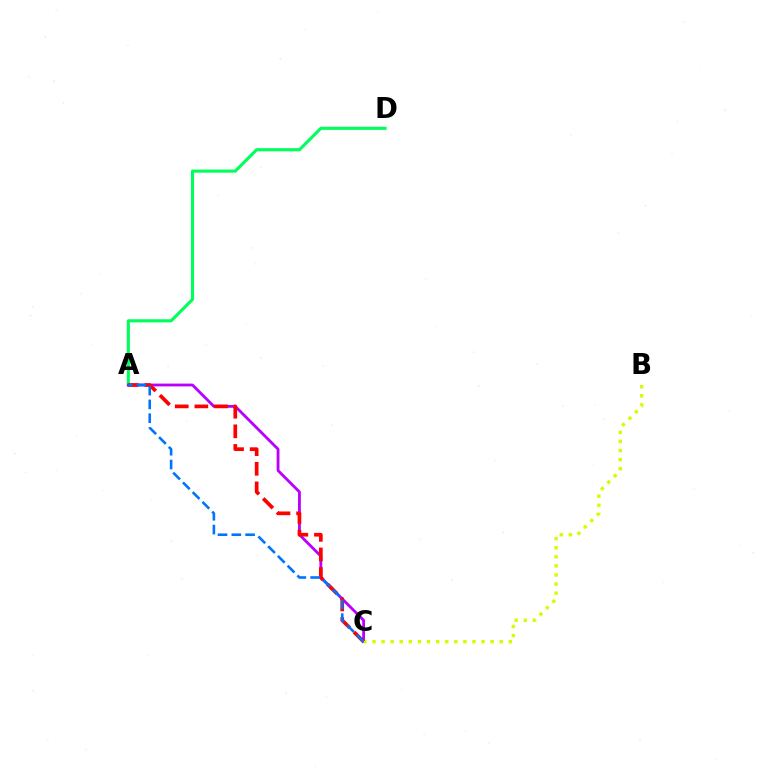{('A', 'D'): [{'color': '#00ff5c', 'line_style': 'solid', 'thickness': 2.24}], ('A', 'C'): [{'color': '#b900ff', 'line_style': 'solid', 'thickness': 2.02}, {'color': '#ff0000', 'line_style': 'dashed', 'thickness': 2.66}, {'color': '#0074ff', 'line_style': 'dashed', 'thickness': 1.87}], ('B', 'C'): [{'color': '#d1ff00', 'line_style': 'dotted', 'thickness': 2.47}]}